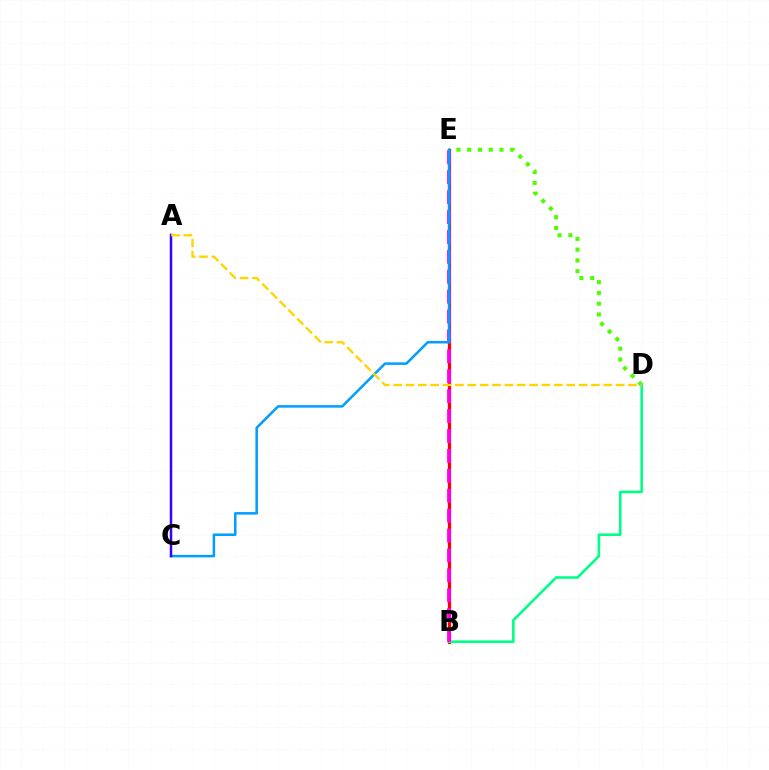{('B', 'E'): [{'color': '#ff0000', 'line_style': 'solid', 'thickness': 2.31}, {'color': '#ff00ed', 'line_style': 'dashed', 'thickness': 2.7}], ('D', 'E'): [{'color': '#4fff00', 'line_style': 'dotted', 'thickness': 2.93}], ('B', 'D'): [{'color': '#00ff86', 'line_style': 'solid', 'thickness': 1.86}], ('C', 'E'): [{'color': '#009eff', 'line_style': 'solid', 'thickness': 1.81}], ('A', 'C'): [{'color': '#3700ff', 'line_style': 'solid', 'thickness': 1.8}], ('A', 'D'): [{'color': '#ffd500', 'line_style': 'dashed', 'thickness': 1.68}]}